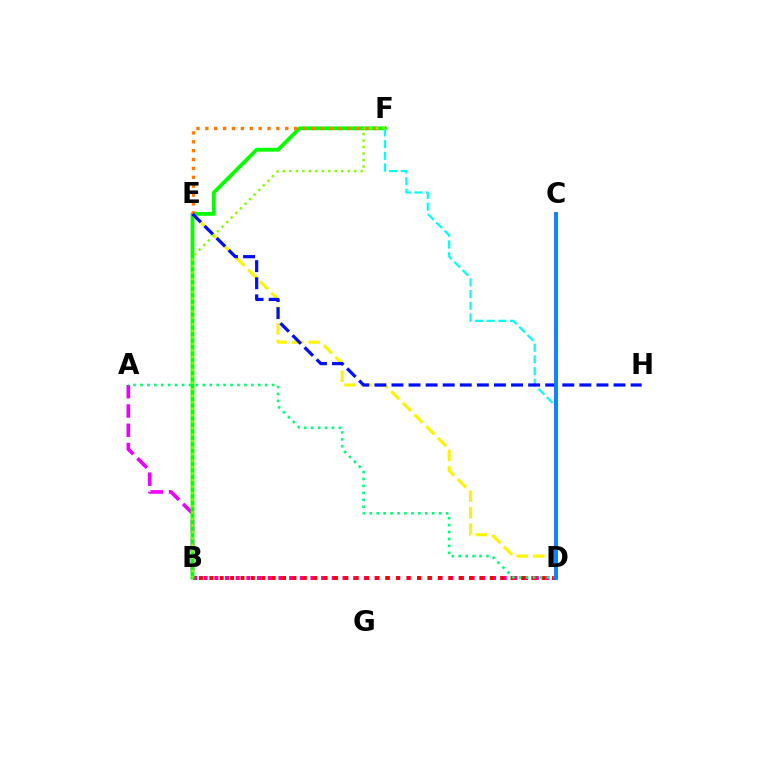{('D', 'E'): [{'color': '#fcf500', 'line_style': 'dashed', 'thickness': 2.24}], ('A', 'B'): [{'color': '#ee00ff', 'line_style': 'dashed', 'thickness': 2.62}], ('B', 'D'): [{'color': '#ff0094', 'line_style': 'dotted', 'thickness': 2.9}, {'color': '#ff0000', 'line_style': 'dotted', 'thickness': 2.82}], ('A', 'D'): [{'color': '#00ff74', 'line_style': 'dotted', 'thickness': 1.88}], ('B', 'F'): [{'color': '#08ff00', 'line_style': 'solid', 'thickness': 2.73}, {'color': '#84ff00', 'line_style': 'dotted', 'thickness': 1.76}], ('E', 'F'): [{'color': '#ff7c00', 'line_style': 'dotted', 'thickness': 2.41}], ('D', 'F'): [{'color': '#00fff6', 'line_style': 'dashed', 'thickness': 1.59}], ('C', 'D'): [{'color': '#7200ff', 'line_style': 'solid', 'thickness': 2.52}, {'color': '#008cff', 'line_style': 'solid', 'thickness': 2.59}], ('E', 'H'): [{'color': '#0010ff', 'line_style': 'dashed', 'thickness': 2.32}]}